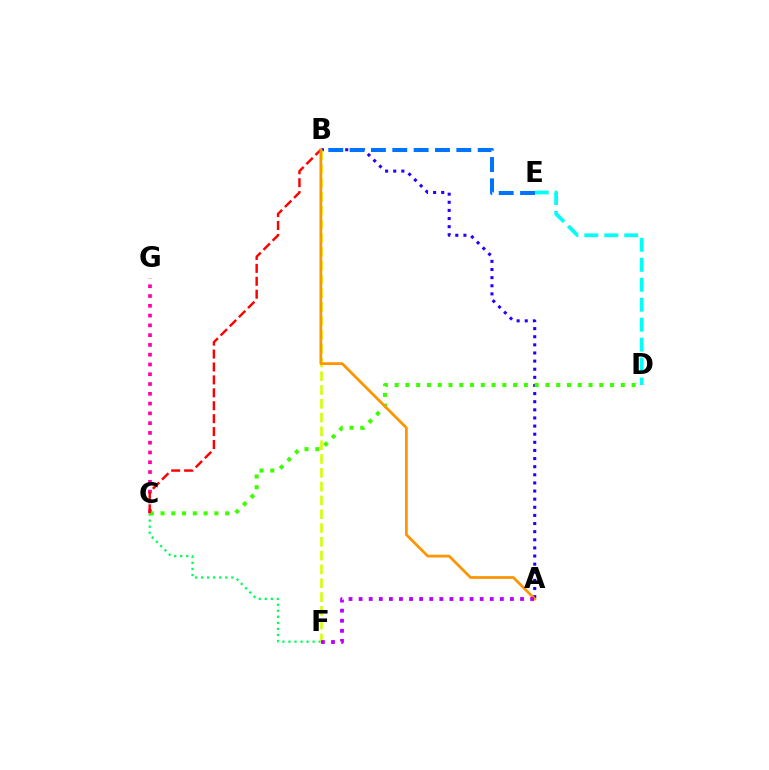{('A', 'B'): [{'color': '#2500ff', 'line_style': 'dotted', 'thickness': 2.21}, {'color': '#ff9400', 'line_style': 'solid', 'thickness': 1.97}], ('C', 'F'): [{'color': '#00ff5c', 'line_style': 'dotted', 'thickness': 1.64}], ('C', 'G'): [{'color': '#ff00ac', 'line_style': 'dotted', 'thickness': 2.66}], ('B', 'F'): [{'color': '#d1ff00', 'line_style': 'dashed', 'thickness': 1.88}], ('C', 'D'): [{'color': '#3dff00', 'line_style': 'dotted', 'thickness': 2.93}], ('B', 'C'): [{'color': '#ff0000', 'line_style': 'dashed', 'thickness': 1.76}], ('D', 'E'): [{'color': '#00fff6', 'line_style': 'dashed', 'thickness': 2.71}], ('B', 'E'): [{'color': '#0074ff', 'line_style': 'dashed', 'thickness': 2.9}], ('A', 'F'): [{'color': '#b900ff', 'line_style': 'dotted', 'thickness': 2.74}]}